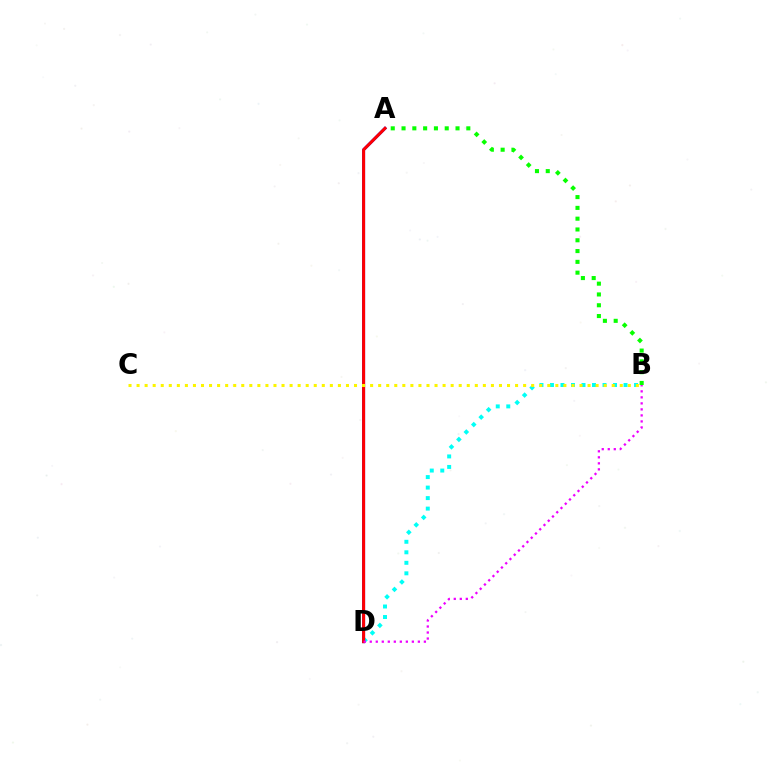{('B', 'D'): [{'color': '#00fff6', 'line_style': 'dotted', 'thickness': 2.86}, {'color': '#ee00ff', 'line_style': 'dotted', 'thickness': 1.63}], ('A', 'D'): [{'color': '#0010ff', 'line_style': 'solid', 'thickness': 2.13}, {'color': '#ff0000', 'line_style': 'solid', 'thickness': 2.14}], ('B', 'C'): [{'color': '#fcf500', 'line_style': 'dotted', 'thickness': 2.19}], ('A', 'B'): [{'color': '#08ff00', 'line_style': 'dotted', 'thickness': 2.93}]}